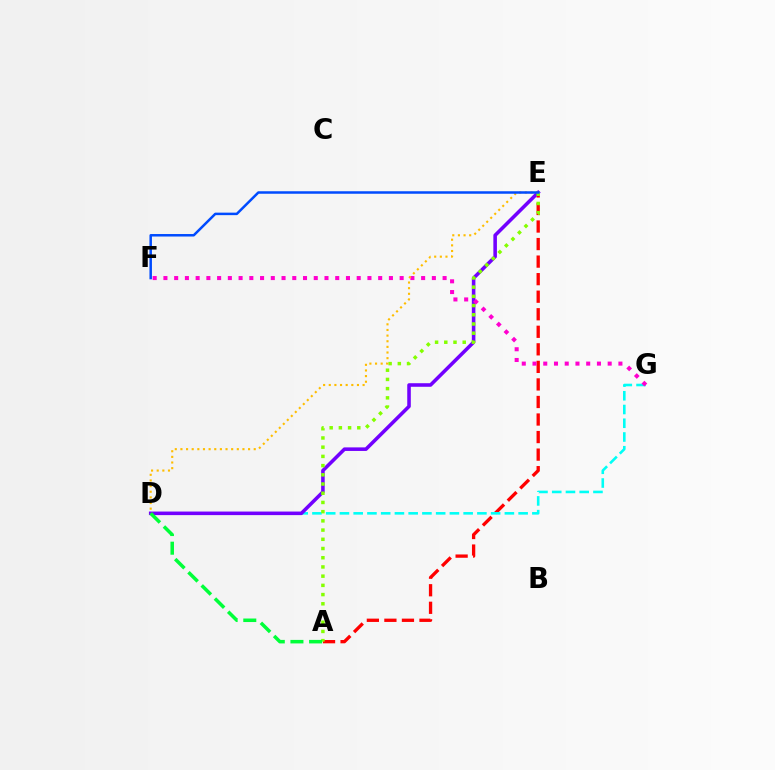{('A', 'E'): [{'color': '#ff0000', 'line_style': 'dashed', 'thickness': 2.38}, {'color': '#84ff00', 'line_style': 'dotted', 'thickness': 2.5}], ('D', 'G'): [{'color': '#00fff6', 'line_style': 'dashed', 'thickness': 1.87}], ('D', 'E'): [{'color': '#7200ff', 'line_style': 'solid', 'thickness': 2.57}, {'color': '#ffbd00', 'line_style': 'dotted', 'thickness': 1.53}], ('F', 'G'): [{'color': '#ff00cf', 'line_style': 'dotted', 'thickness': 2.92}], ('E', 'F'): [{'color': '#004bff', 'line_style': 'solid', 'thickness': 1.8}], ('A', 'D'): [{'color': '#00ff39', 'line_style': 'dashed', 'thickness': 2.53}]}